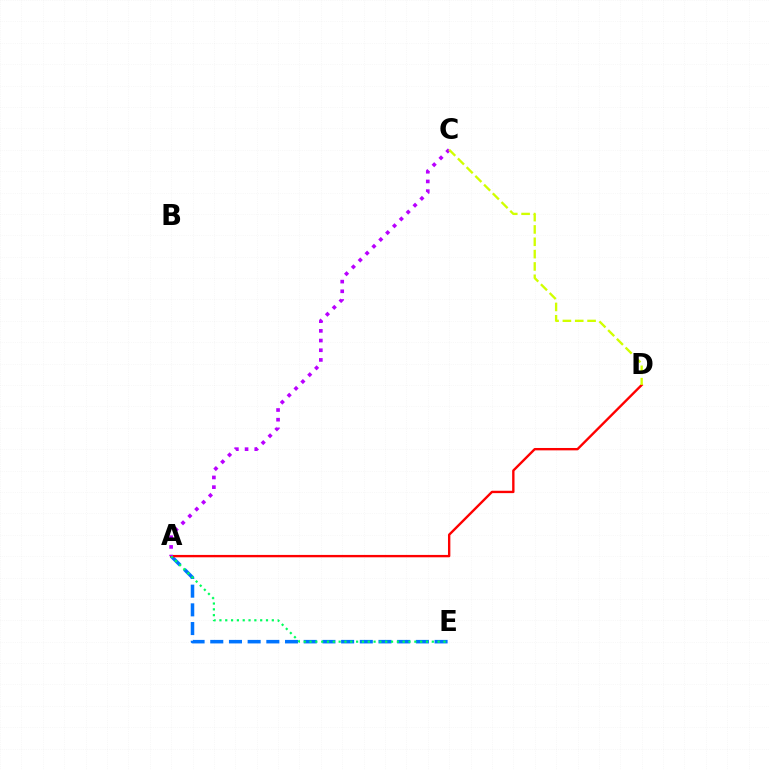{('A', 'E'): [{'color': '#0074ff', 'line_style': 'dashed', 'thickness': 2.54}, {'color': '#00ff5c', 'line_style': 'dotted', 'thickness': 1.58}], ('A', 'D'): [{'color': '#ff0000', 'line_style': 'solid', 'thickness': 1.71}], ('A', 'C'): [{'color': '#b900ff', 'line_style': 'dotted', 'thickness': 2.63}], ('C', 'D'): [{'color': '#d1ff00', 'line_style': 'dashed', 'thickness': 1.68}]}